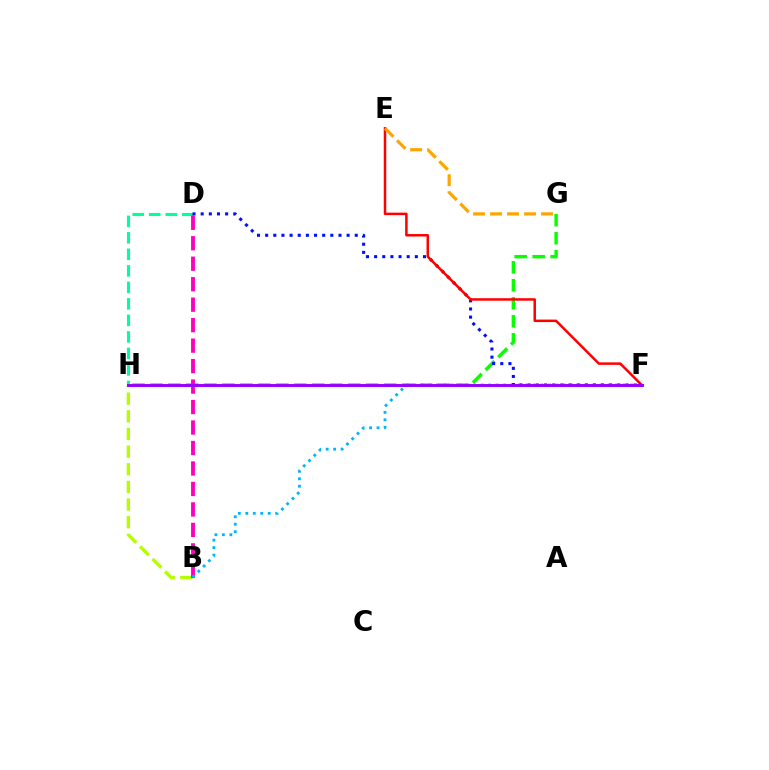{('D', 'H'): [{'color': '#00ff9d', 'line_style': 'dashed', 'thickness': 2.24}], ('B', 'H'): [{'color': '#b3ff00', 'line_style': 'dashed', 'thickness': 2.4}], ('G', 'H'): [{'color': '#08ff00', 'line_style': 'dashed', 'thickness': 2.44}], ('B', 'D'): [{'color': '#ff00bd', 'line_style': 'dashed', 'thickness': 2.78}], ('B', 'F'): [{'color': '#00b5ff', 'line_style': 'dotted', 'thickness': 2.03}], ('D', 'F'): [{'color': '#0010ff', 'line_style': 'dotted', 'thickness': 2.21}], ('E', 'F'): [{'color': '#ff0000', 'line_style': 'solid', 'thickness': 1.8}], ('F', 'H'): [{'color': '#9b00ff', 'line_style': 'solid', 'thickness': 2.12}], ('E', 'G'): [{'color': '#ffa500', 'line_style': 'dashed', 'thickness': 2.31}]}